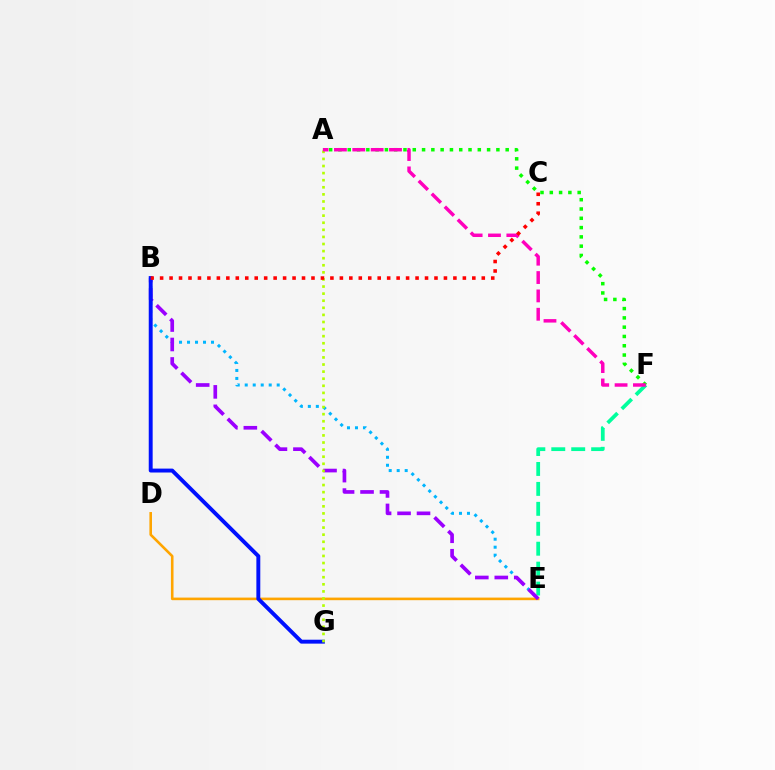{('D', 'E'): [{'color': '#ffa500', 'line_style': 'solid', 'thickness': 1.87}], ('B', 'E'): [{'color': '#00b5ff', 'line_style': 'dotted', 'thickness': 2.17}, {'color': '#9b00ff', 'line_style': 'dashed', 'thickness': 2.64}], ('E', 'F'): [{'color': '#00ff9d', 'line_style': 'dashed', 'thickness': 2.71}], ('B', 'G'): [{'color': '#0010ff', 'line_style': 'solid', 'thickness': 2.82}], ('A', 'G'): [{'color': '#b3ff00', 'line_style': 'dotted', 'thickness': 1.93}], ('A', 'F'): [{'color': '#08ff00', 'line_style': 'dotted', 'thickness': 2.52}, {'color': '#ff00bd', 'line_style': 'dashed', 'thickness': 2.49}], ('B', 'C'): [{'color': '#ff0000', 'line_style': 'dotted', 'thickness': 2.57}]}